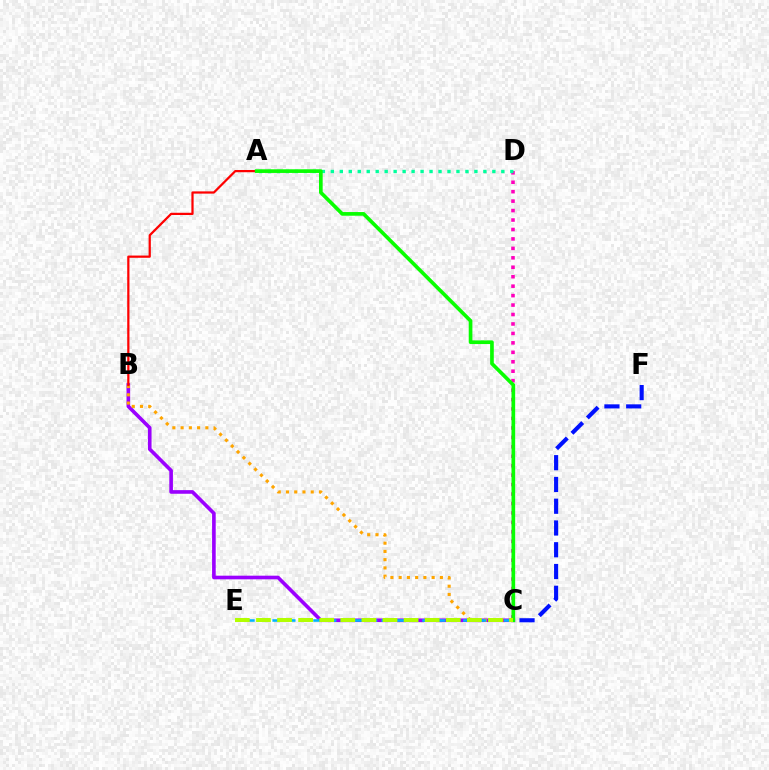{('C', 'D'): [{'color': '#ff00bd', 'line_style': 'dotted', 'thickness': 2.57}], ('B', 'C'): [{'color': '#9b00ff', 'line_style': 'solid', 'thickness': 2.61}, {'color': '#ffa500', 'line_style': 'dotted', 'thickness': 2.24}], ('A', 'D'): [{'color': '#00ff9d', 'line_style': 'dotted', 'thickness': 2.44}], ('C', 'E'): [{'color': '#00b5ff', 'line_style': 'dashed', 'thickness': 1.85}, {'color': '#b3ff00', 'line_style': 'dashed', 'thickness': 2.87}], ('A', 'B'): [{'color': '#ff0000', 'line_style': 'solid', 'thickness': 1.61}], ('A', 'C'): [{'color': '#08ff00', 'line_style': 'solid', 'thickness': 2.64}], ('C', 'F'): [{'color': '#0010ff', 'line_style': 'dashed', 'thickness': 2.96}]}